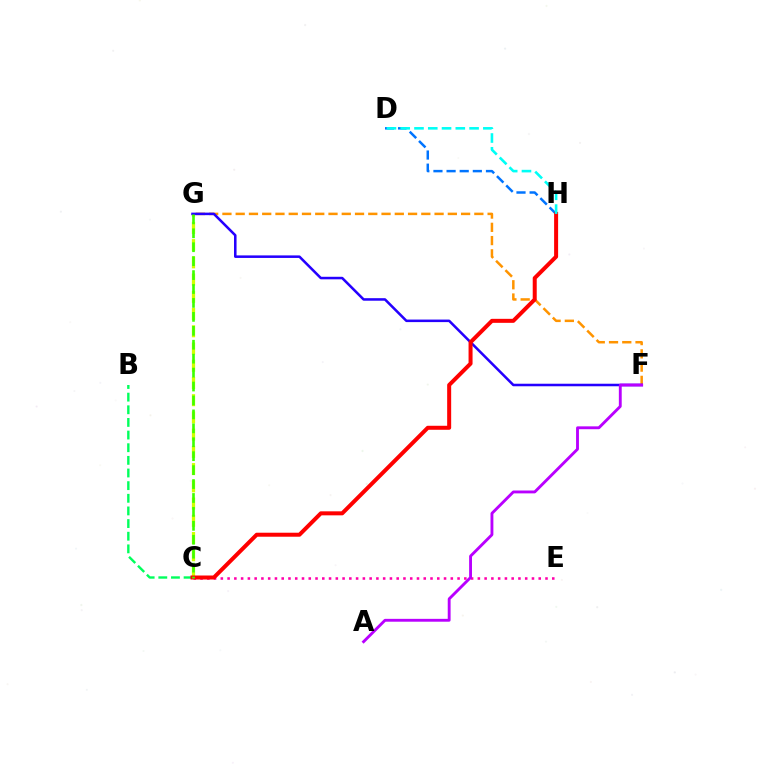{('F', 'G'): [{'color': '#ff9400', 'line_style': 'dashed', 'thickness': 1.8}, {'color': '#2500ff', 'line_style': 'solid', 'thickness': 1.83}], ('C', 'E'): [{'color': '#ff00ac', 'line_style': 'dotted', 'thickness': 1.84}], ('B', 'C'): [{'color': '#00ff5c', 'line_style': 'dashed', 'thickness': 1.72}], ('C', 'G'): [{'color': '#d1ff00', 'line_style': 'dashed', 'thickness': 2.34}, {'color': '#3dff00', 'line_style': 'dashed', 'thickness': 1.89}], ('D', 'H'): [{'color': '#0074ff', 'line_style': 'dashed', 'thickness': 1.78}, {'color': '#00fff6', 'line_style': 'dashed', 'thickness': 1.87}], ('C', 'H'): [{'color': '#ff0000', 'line_style': 'solid', 'thickness': 2.88}], ('A', 'F'): [{'color': '#b900ff', 'line_style': 'solid', 'thickness': 2.06}]}